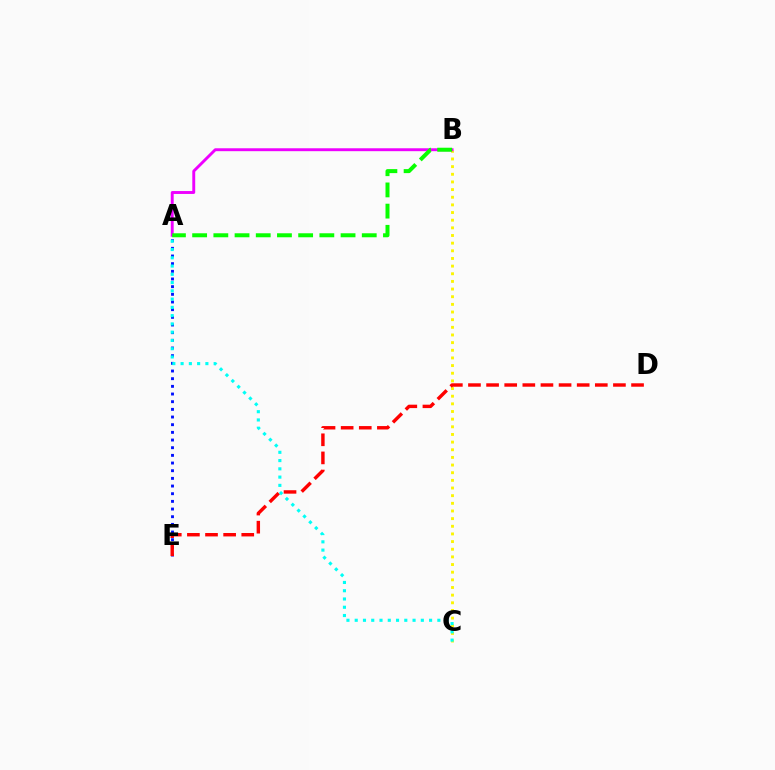{('B', 'C'): [{'color': '#fcf500', 'line_style': 'dotted', 'thickness': 2.08}], ('A', 'E'): [{'color': '#0010ff', 'line_style': 'dotted', 'thickness': 2.08}], ('D', 'E'): [{'color': '#ff0000', 'line_style': 'dashed', 'thickness': 2.46}], ('A', 'B'): [{'color': '#ee00ff', 'line_style': 'solid', 'thickness': 2.09}, {'color': '#08ff00', 'line_style': 'dashed', 'thickness': 2.88}], ('A', 'C'): [{'color': '#00fff6', 'line_style': 'dotted', 'thickness': 2.25}]}